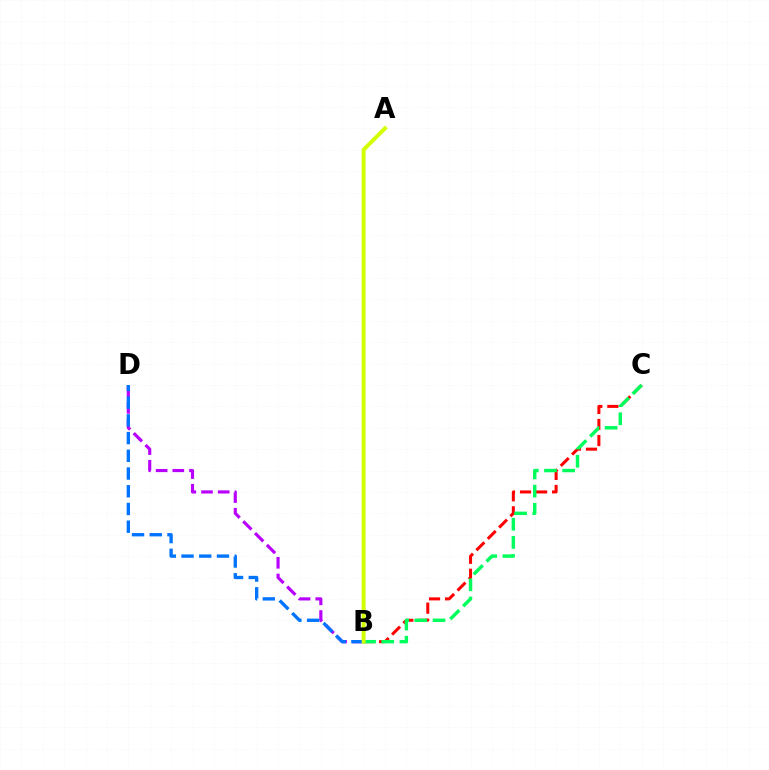{('B', 'D'): [{'color': '#b900ff', 'line_style': 'dashed', 'thickness': 2.27}, {'color': '#0074ff', 'line_style': 'dashed', 'thickness': 2.41}], ('B', 'C'): [{'color': '#ff0000', 'line_style': 'dashed', 'thickness': 2.18}, {'color': '#00ff5c', 'line_style': 'dashed', 'thickness': 2.47}], ('A', 'B'): [{'color': '#d1ff00', 'line_style': 'solid', 'thickness': 2.82}]}